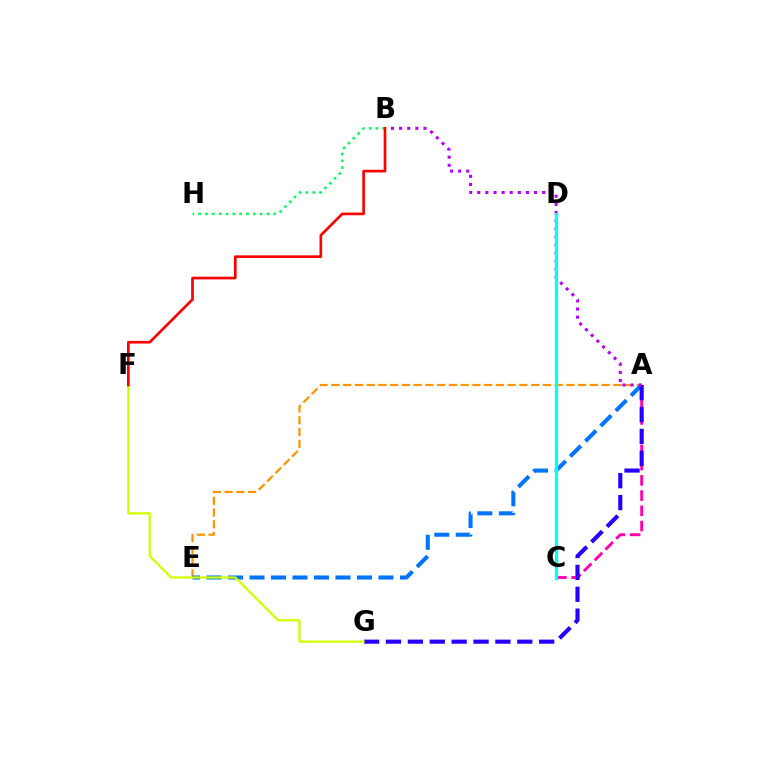{('A', 'E'): [{'color': '#ff9400', 'line_style': 'dashed', 'thickness': 1.6}, {'color': '#0074ff', 'line_style': 'dashed', 'thickness': 2.92}], ('C', 'D'): [{'color': '#3dff00', 'line_style': 'dashed', 'thickness': 1.99}, {'color': '#00fff6', 'line_style': 'solid', 'thickness': 2.34}], ('A', 'C'): [{'color': '#ff00ac', 'line_style': 'dashed', 'thickness': 2.07}], ('B', 'H'): [{'color': '#00ff5c', 'line_style': 'dotted', 'thickness': 1.85}], ('A', 'G'): [{'color': '#2500ff', 'line_style': 'dashed', 'thickness': 2.97}], ('F', 'G'): [{'color': '#d1ff00', 'line_style': 'solid', 'thickness': 1.62}], ('A', 'B'): [{'color': '#b900ff', 'line_style': 'dotted', 'thickness': 2.2}], ('B', 'F'): [{'color': '#ff0000', 'line_style': 'solid', 'thickness': 1.93}]}